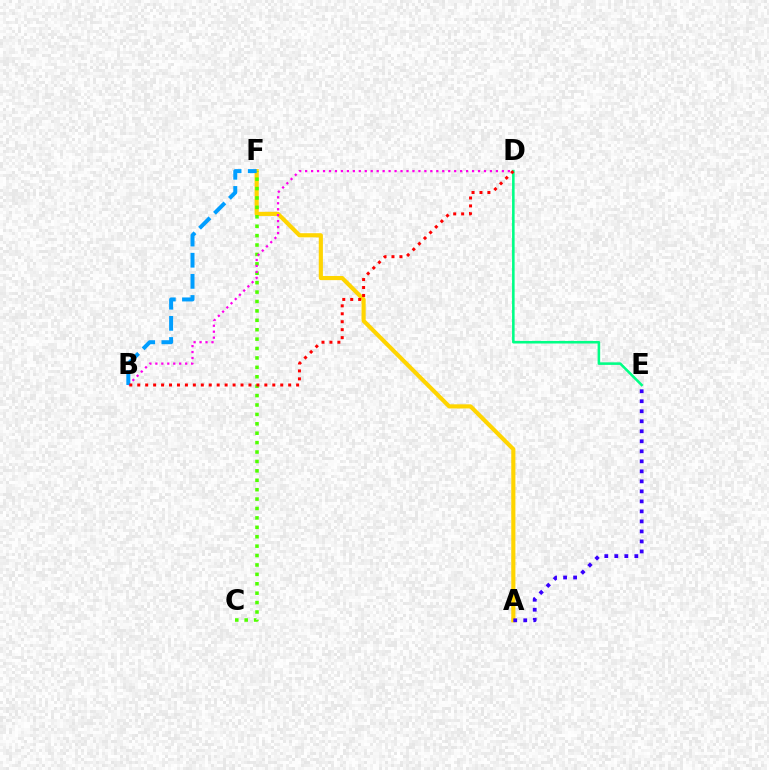{('A', 'F'): [{'color': '#ffd500', 'line_style': 'solid', 'thickness': 2.98}], ('C', 'F'): [{'color': '#4fff00', 'line_style': 'dotted', 'thickness': 2.56}], ('B', 'D'): [{'color': '#ff00ed', 'line_style': 'dotted', 'thickness': 1.62}, {'color': '#ff0000', 'line_style': 'dotted', 'thickness': 2.16}], ('D', 'E'): [{'color': '#00ff86', 'line_style': 'solid', 'thickness': 1.85}], ('B', 'F'): [{'color': '#009eff', 'line_style': 'dashed', 'thickness': 2.87}], ('A', 'E'): [{'color': '#3700ff', 'line_style': 'dotted', 'thickness': 2.72}]}